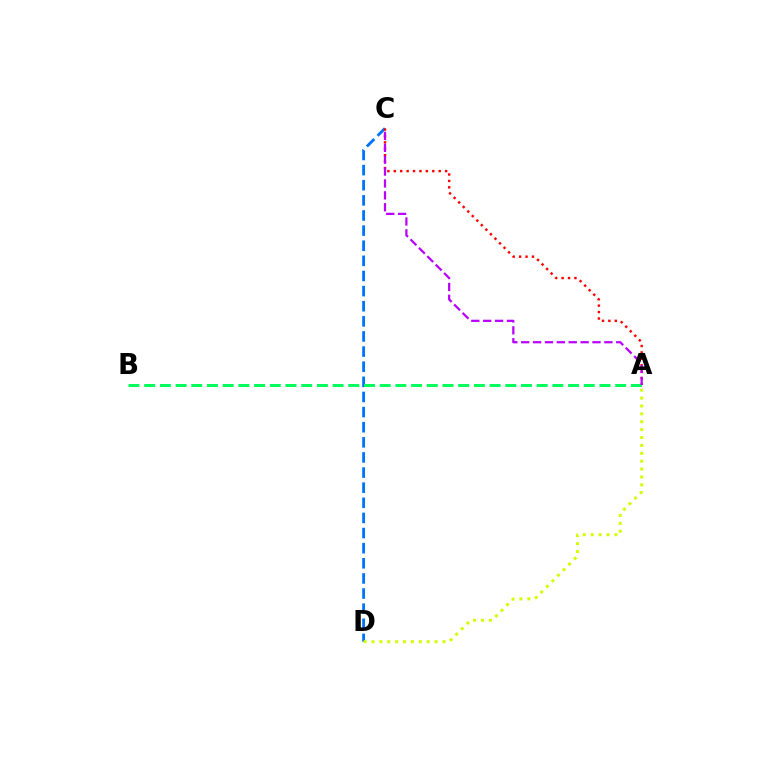{('C', 'D'): [{'color': '#0074ff', 'line_style': 'dashed', 'thickness': 2.05}], ('A', 'C'): [{'color': '#ff0000', 'line_style': 'dotted', 'thickness': 1.74}, {'color': '#b900ff', 'line_style': 'dashed', 'thickness': 1.61}], ('A', 'B'): [{'color': '#00ff5c', 'line_style': 'dashed', 'thickness': 2.13}], ('A', 'D'): [{'color': '#d1ff00', 'line_style': 'dotted', 'thickness': 2.14}]}